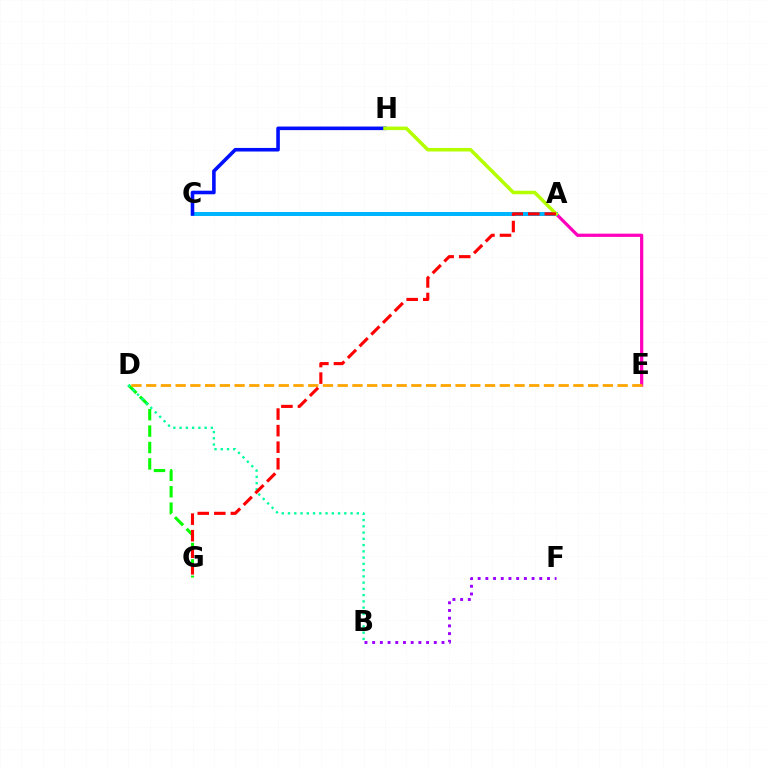{('D', 'G'): [{'color': '#08ff00', 'line_style': 'dashed', 'thickness': 2.23}], ('A', 'E'): [{'color': '#ff00bd', 'line_style': 'solid', 'thickness': 2.33}], ('A', 'C'): [{'color': '#00b5ff', 'line_style': 'solid', 'thickness': 2.88}], ('D', 'E'): [{'color': '#ffa500', 'line_style': 'dashed', 'thickness': 2.0}], ('B', 'D'): [{'color': '#00ff9d', 'line_style': 'dotted', 'thickness': 1.7}], ('C', 'H'): [{'color': '#0010ff', 'line_style': 'solid', 'thickness': 2.58}], ('A', 'H'): [{'color': '#b3ff00', 'line_style': 'solid', 'thickness': 2.54}], ('A', 'G'): [{'color': '#ff0000', 'line_style': 'dashed', 'thickness': 2.25}], ('B', 'F'): [{'color': '#9b00ff', 'line_style': 'dotted', 'thickness': 2.09}]}